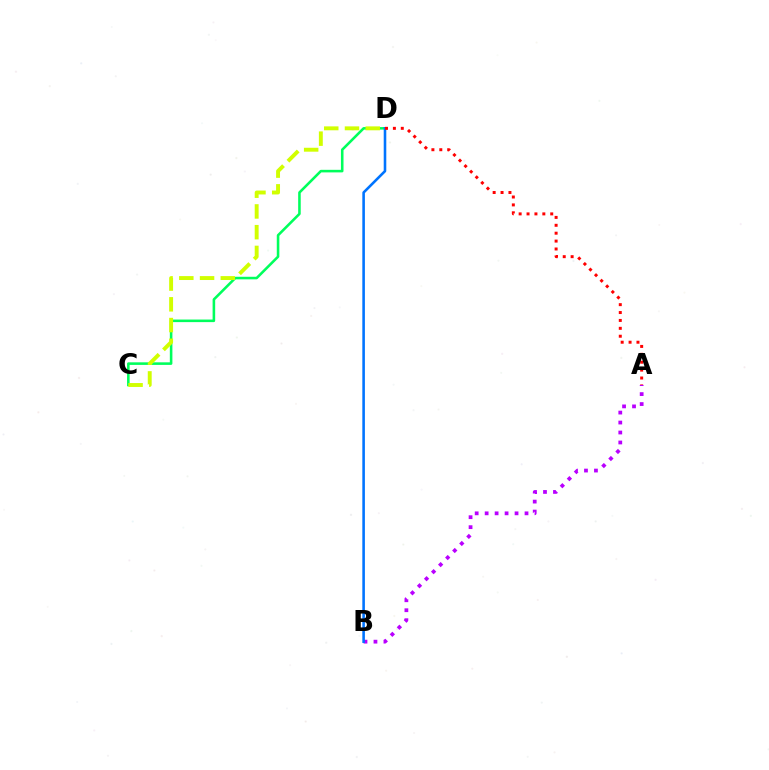{('A', 'B'): [{'color': '#b900ff', 'line_style': 'dotted', 'thickness': 2.71}], ('C', 'D'): [{'color': '#00ff5c', 'line_style': 'solid', 'thickness': 1.85}, {'color': '#d1ff00', 'line_style': 'dashed', 'thickness': 2.82}], ('B', 'D'): [{'color': '#0074ff', 'line_style': 'solid', 'thickness': 1.86}], ('A', 'D'): [{'color': '#ff0000', 'line_style': 'dotted', 'thickness': 2.15}]}